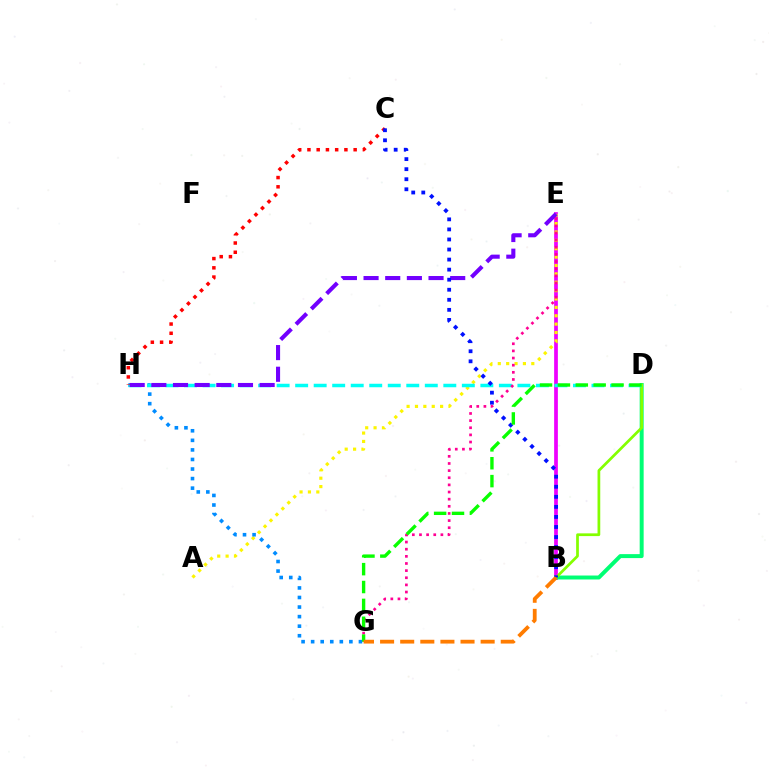{('B', 'E'): [{'color': '#ee00ff', 'line_style': 'solid', 'thickness': 2.68}], ('B', 'D'): [{'color': '#00ff74', 'line_style': 'solid', 'thickness': 2.85}, {'color': '#84ff00', 'line_style': 'solid', 'thickness': 1.97}], ('A', 'E'): [{'color': '#fcf500', 'line_style': 'dotted', 'thickness': 2.28}], ('G', 'H'): [{'color': '#008cff', 'line_style': 'dotted', 'thickness': 2.6}], ('D', 'H'): [{'color': '#00fff6', 'line_style': 'dashed', 'thickness': 2.52}], ('E', 'H'): [{'color': '#7200ff', 'line_style': 'dashed', 'thickness': 2.94}], ('C', 'H'): [{'color': '#ff0000', 'line_style': 'dotted', 'thickness': 2.51}], ('B', 'C'): [{'color': '#0010ff', 'line_style': 'dotted', 'thickness': 2.73}], ('E', 'G'): [{'color': '#ff0094', 'line_style': 'dotted', 'thickness': 1.94}], ('D', 'G'): [{'color': '#08ff00', 'line_style': 'dashed', 'thickness': 2.43}], ('B', 'G'): [{'color': '#ff7c00', 'line_style': 'dashed', 'thickness': 2.73}]}